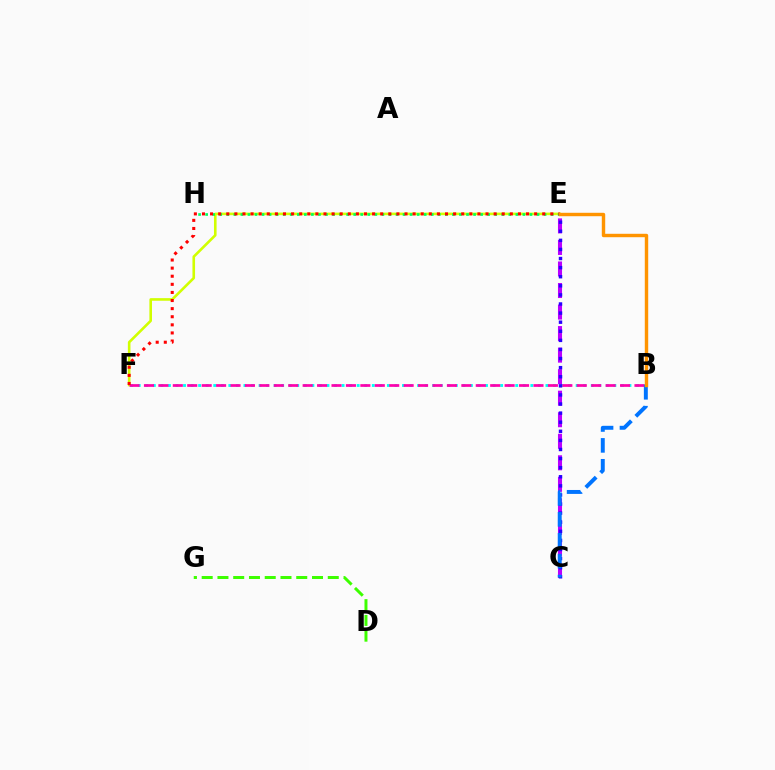{('B', 'F'): [{'color': '#00fff6', 'line_style': 'dotted', 'thickness': 2.05}, {'color': '#ff00ac', 'line_style': 'dashed', 'thickness': 1.96}], ('C', 'E'): [{'color': '#b900ff', 'line_style': 'dashed', 'thickness': 2.93}, {'color': '#2500ff', 'line_style': 'dotted', 'thickness': 2.47}], ('E', 'F'): [{'color': '#d1ff00', 'line_style': 'solid', 'thickness': 1.88}, {'color': '#ff0000', 'line_style': 'dotted', 'thickness': 2.2}], ('E', 'H'): [{'color': '#00ff5c', 'line_style': 'dotted', 'thickness': 1.92}], ('D', 'G'): [{'color': '#3dff00', 'line_style': 'dashed', 'thickness': 2.14}], ('B', 'C'): [{'color': '#0074ff', 'line_style': 'dashed', 'thickness': 2.84}], ('B', 'E'): [{'color': '#ff9400', 'line_style': 'solid', 'thickness': 2.46}]}